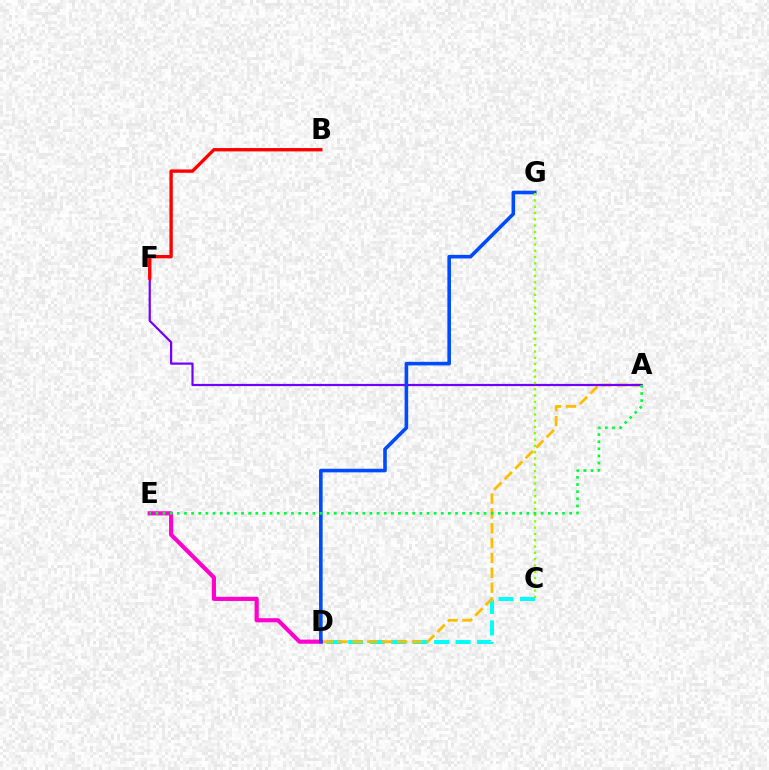{('C', 'D'): [{'color': '#00fff6', 'line_style': 'dashed', 'thickness': 2.92}], ('A', 'D'): [{'color': '#ffbd00', 'line_style': 'dashed', 'thickness': 2.02}], ('A', 'F'): [{'color': '#7200ff', 'line_style': 'solid', 'thickness': 1.58}], ('D', 'E'): [{'color': '#ff00cf', 'line_style': 'solid', 'thickness': 2.99}], ('D', 'G'): [{'color': '#004bff', 'line_style': 'solid', 'thickness': 2.59}], ('C', 'G'): [{'color': '#84ff00', 'line_style': 'dotted', 'thickness': 1.71}], ('A', 'E'): [{'color': '#00ff39', 'line_style': 'dotted', 'thickness': 1.94}], ('B', 'F'): [{'color': '#ff0000', 'line_style': 'solid', 'thickness': 2.41}]}